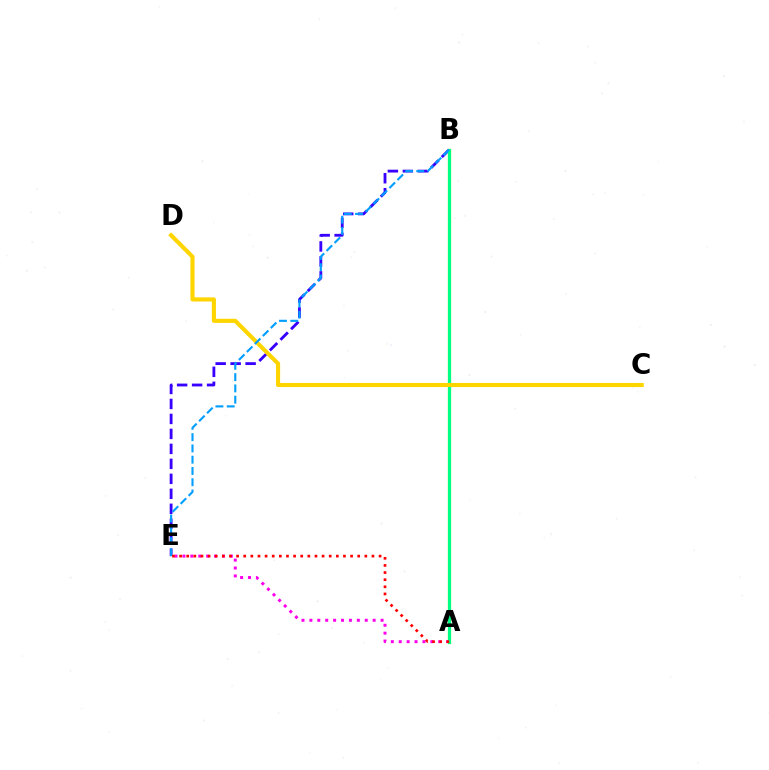{('B', 'E'): [{'color': '#3700ff', 'line_style': 'dashed', 'thickness': 2.04}, {'color': '#009eff', 'line_style': 'dashed', 'thickness': 1.53}], ('A', 'E'): [{'color': '#ff00ed', 'line_style': 'dotted', 'thickness': 2.15}, {'color': '#ff0000', 'line_style': 'dotted', 'thickness': 1.94}], ('A', 'B'): [{'color': '#4fff00', 'line_style': 'solid', 'thickness': 2.37}, {'color': '#00ff86', 'line_style': 'solid', 'thickness': 2.15}], ('C', 'D'): [{'color': '#ffd500', 'line_style': 'solid', 'thickness': 2.96}]}